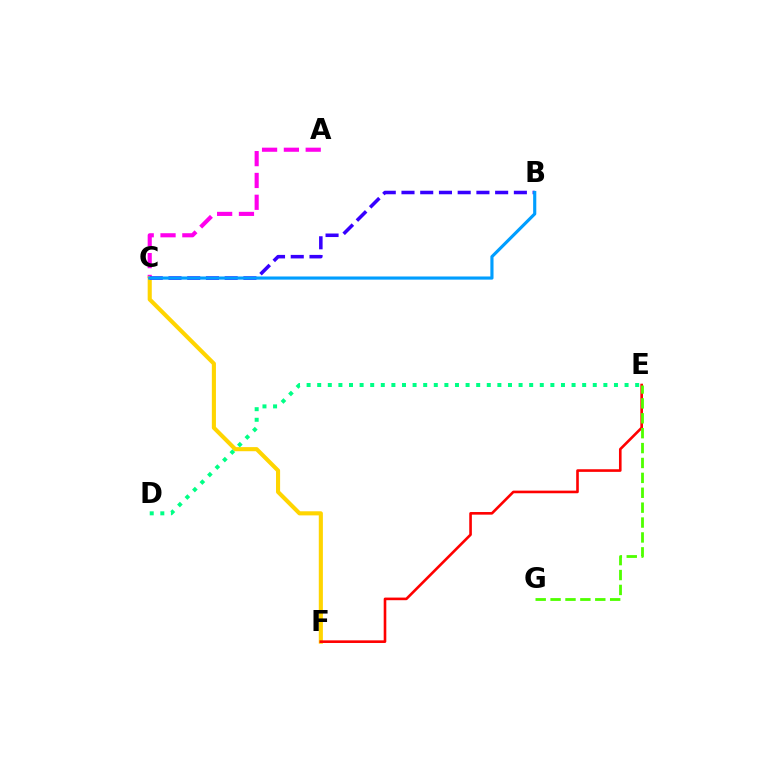{('A', 'C'): [{'color': '#ff00ed', 'line_style': 'dashed', 'thickness': 2.96}], ('C', 'F'): [{'color': '#ffd500', 'line_style': 'solid', 'thickness': 2.95}], ('B', 'C'): [{'color': '#3700ff', 'line_style': 'dashed', 'thickness': 2.54}, {'color': '#009eff', 'line_style': 'solid', 'thickness': 2.26}], ('D', 'E'): [{'color': '#00ff86', 'line_style': 'dotted', 'thickness': 2.88}], ('E', 'F'): [{'color': '#ff0000', 'line_style': 'solid', 'thickness': 1.89}], ('E', 'G'): [{'color': '#4fff00', 'line_style': 'dashed', 'thickness': 2.02}]}